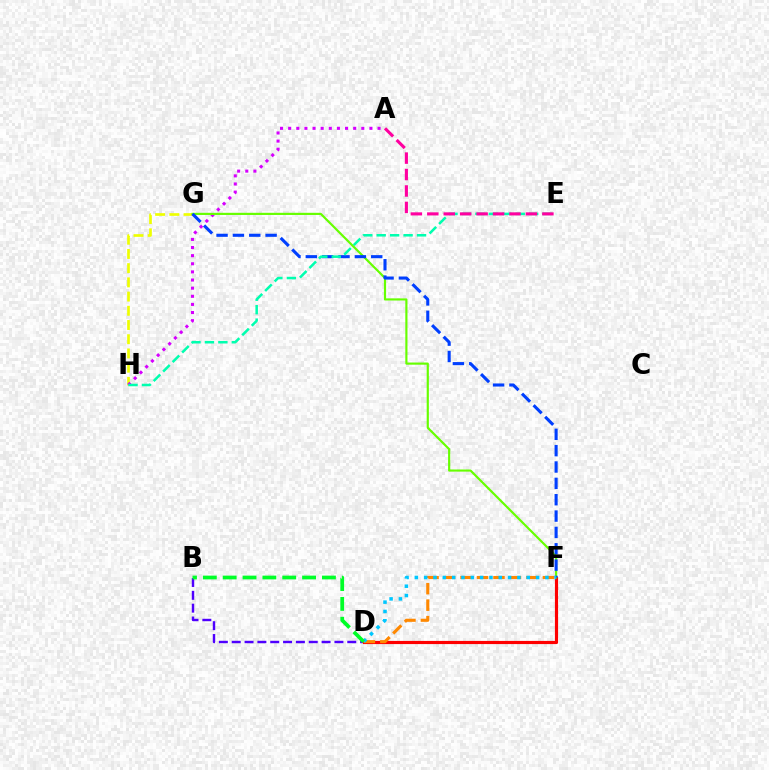{('B', 'D'): [{'color': '#4f00ff', 'line_style': 'dashed', 'thickness': 1.74}, {'color': '#00ff27', 'line_style': 'dashed', 'thickness': 2.7}], ('D', 'F'): [{'color': '#ff0000', 'line_style': 'solid', 'thickness': 2.28}, {'color': '#ff8800', 'line_style': 'dashed', 'thickness': 2.24}, {'color': '#00c7ff', 'line_style': 'dotted', 'thickness': 2.53}], ('G', 'H'): [{'color': '#eeff00', 'line_style': 'dashed', 'thickness': 1.93}], ('A', 'H'): [{'color': '#d600ff', 'line_style': 'dotted', 'thickness': 2.21}], ('F', 'G'): [{'color': '#66ff00', 'line_style': 'solid', 'thickness': 1.56}, {'color': '#003fff', 'line_style': 'dashed', 'thickness': 2.22}], ('E', 'H'): [{'color': '#00ffaf', 'line_style': 'dashed', 'thickness': 1.83}], ('A', 'E'): [{'color': '#ff00a0', 'line_style': 'dashed', 'thickness': 2.23}]}